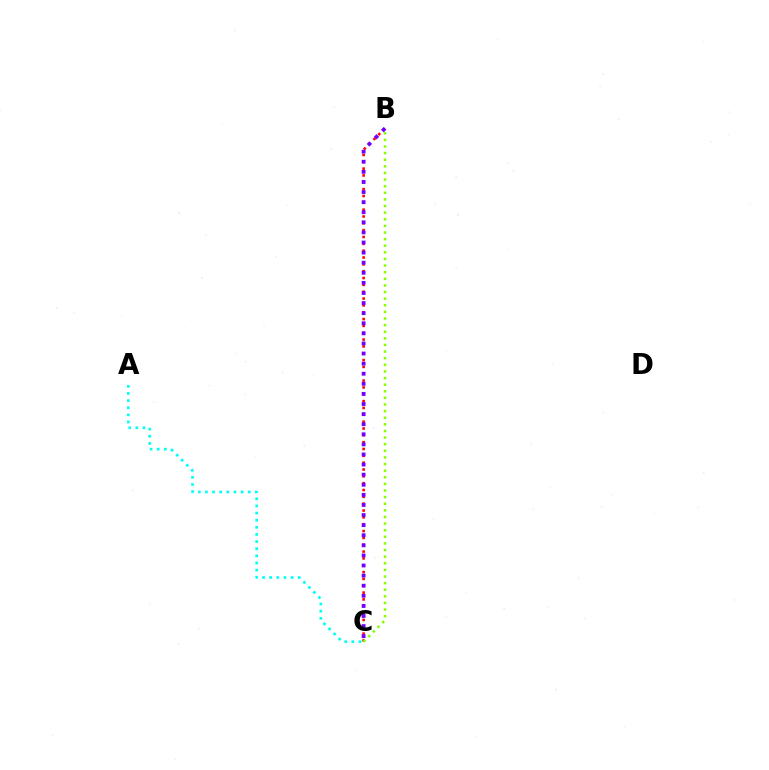{('B', 'C'): [{'color': '#ff0000', 'line_style': 'dotted', 'thickness': 1.86}, {'color': '#84ff00', 'line_style': 'dotted', 'thickness': 1.8}, {'color': '#7200ff', 'line_style': 'dotted', 'thickness': 2.74}], ('A', 'C'): [{'color': '#00fff6', 'line_style': 'dotted', 'thickness': 1.94}]}